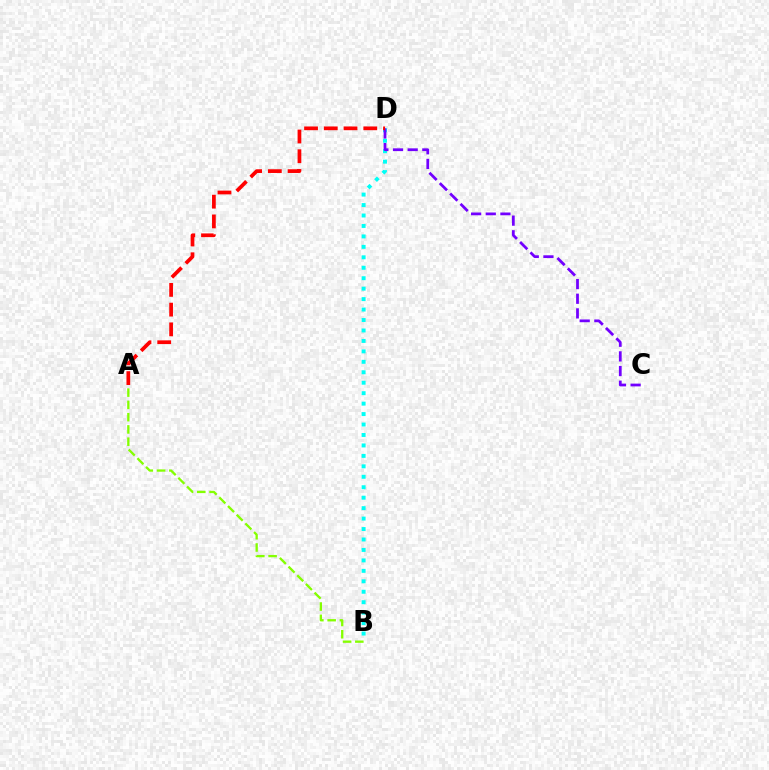{('B', 'D'): [{'color': '#00fff6', 'line_style': 'dotted', 'thickness': 2.84}], ('A', 'B'): [{'color': '#84ff00', 'line_style': 'dashed', 'thickness': 1.67}], ('C', 'D'): [{'color': '#7200ff', 'line_style': 'dashed', 'thickness': 1.99}], ('A', 'D'): [{'color': '#ff0000', 'line_style': 'dashed', 'thickness': 2.68}]}